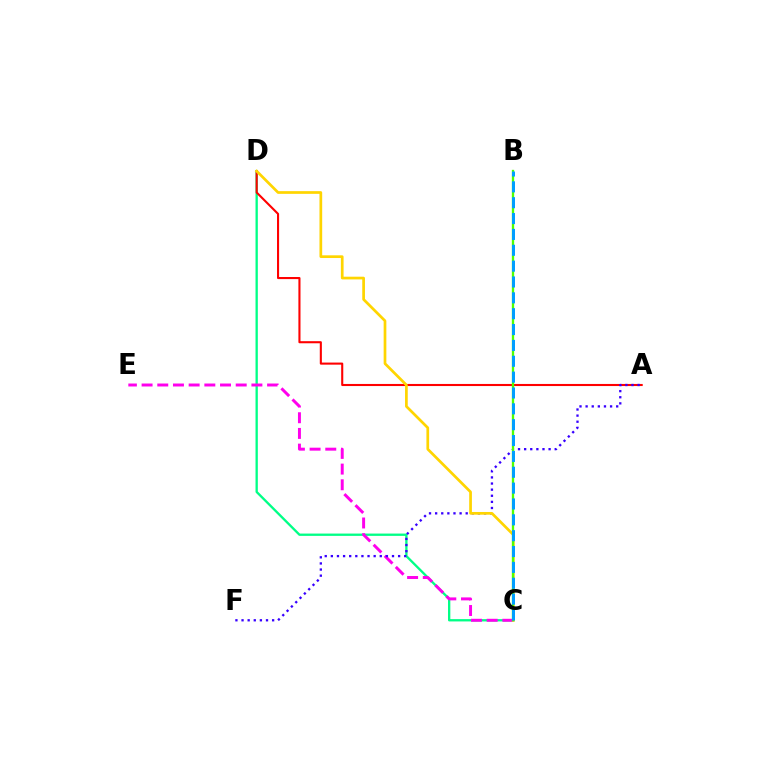{('C', 'D'): [{'color': '#00ff86', 'line_style': 'solid', 'thickness': 1.67}, {'color': '#ffd500', 'line_style': 'solid', 'thickness': 1.95}], ('C', 'E'): [{'color': '#ff00ed', 'line_style': 'dashed', 'thickness': 2.13}], ('A', 'D'): [{'color': '#ff0000', 'line_style': 'solid', 'thickness': 1.51}], ('A', 'F'): [{'color': '#3700ff', 'line_style': 'dotted', 'thickness': 1.66}], ('B', 'C'): [{'color': '#4fff00', 'line_style': 'solid', 'thickness': 1.67}, {'color': '#009eff', 'line_style': 'dashed', 'thickness': 2.15}]}